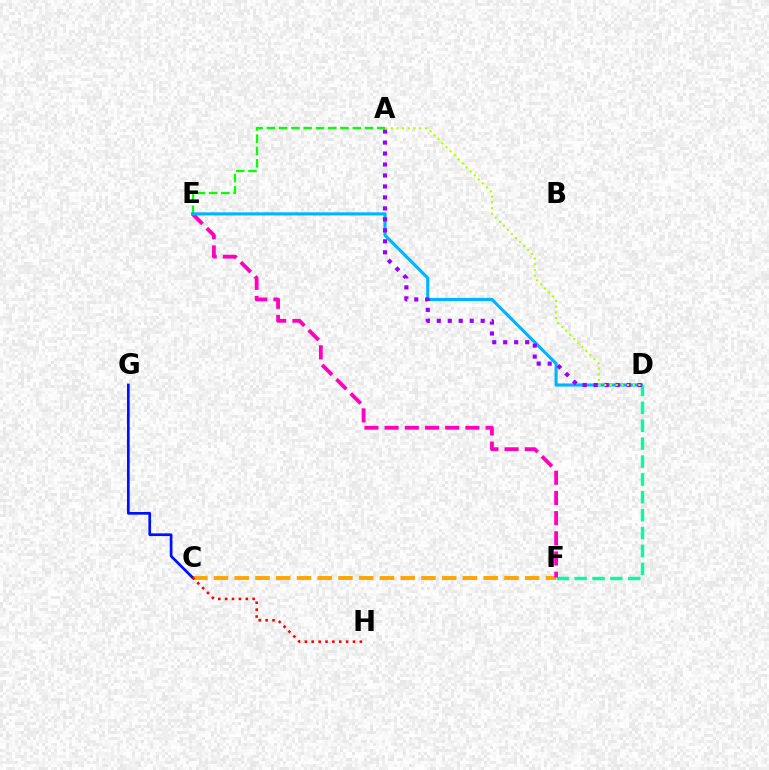{('C', 'F'): [{'color': '#ffa500', 'line_style': 'dashed', 'thickness': 2.82}], ('D', 'F'): [{'color': '#00ff9d', 'line_style': 'dashed', 'thickness': 2.43}], ('A', 'E'): [{'color': '#08ff00', 'line_style': 'dashed', 'thickness': 1.67}], ('E', 'F'): [{'color': '#ff00bd', 'line_style': 'dashed', 'thickness': 2.74}], ('C', 'G'): [{'color': '#0010ff', 'line_style': 'solid', 'thickness': 1.94}], ('C', 'H'): [{'color': '#ff0000', 'line_style': 'dotted', 'thickness': 1.87}], ('D', 'E'): [{'color': '#00b5ff', 'line_style': 'solid', 'thickness': 2.25}], ('A', 'D'): [{'color': '#9b00ff', 'line_style': 'dotted', 'thickness': 2.98}, {'color': '#b3ff00', 'line_style': 'dotted', 'thickness': 1.55}]}